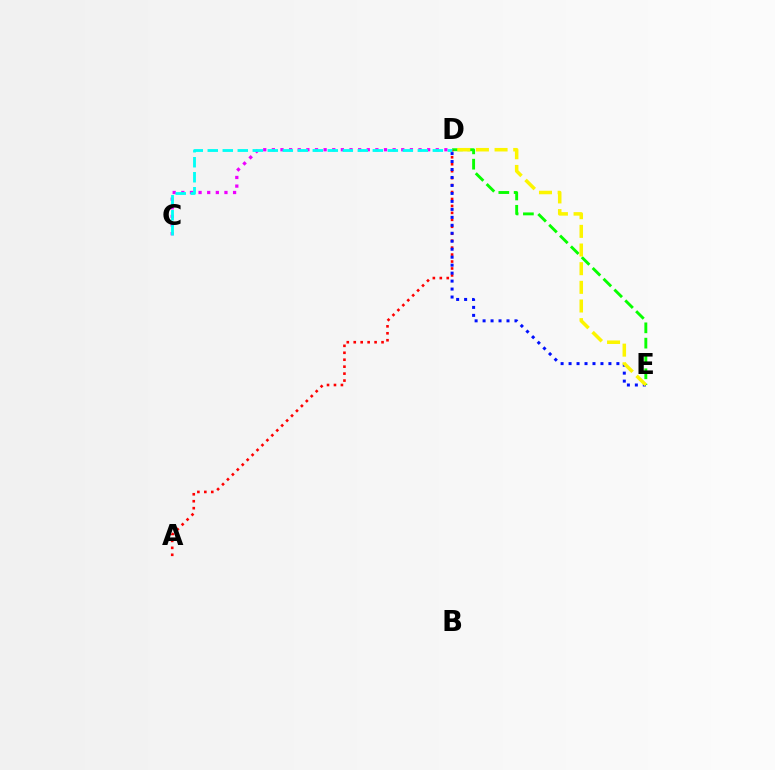{('D', 'E'): [{'color': '#08ff00', 'line_style': 'dashed', 'thickness': 2.08}, {'color': '#0010ff', 'line_style': 'dotted', 'thickness': 2.17}, {'color': '#fcf500', 'line_style': 'dashed', 'thickness': 2.53}], ('C', 'D'): [{'color': '#ee00ff', 'line_style': 'dotted', 'thickness': 2.34}, {'color': '#00fff6', 'line_style': 'dashed', 'thickness': 2.04}], ('A', 'D'): [{'color': '#ff0000', 'line_style': 'dotted', 'thickness': 1.89}]}